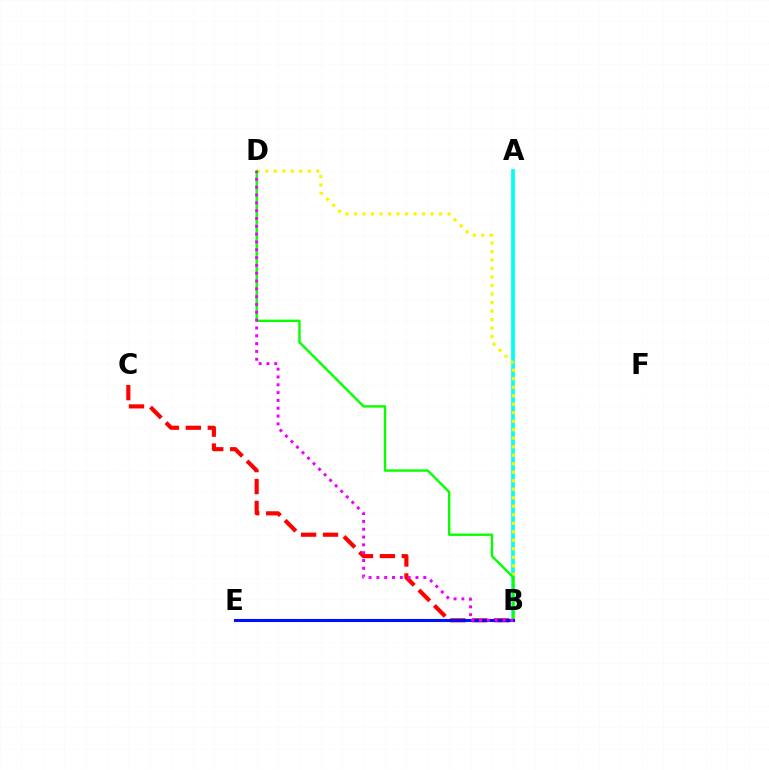{('A', 'B'): [{'color': '#00fff6', 'line_style': 'solid', 'thickness': 2.69}], ('B', 'D'): [{'color': '#fcf500', 'line_style': 'dotted', 'thickness': 2.31}, {'color': '#08ff00', 'line_style': 'solid', 'thickness': 1.73}, {'color': '#ee00ff', 'line_style': 'dotted', 'thickness': 2.12}], ('B', 'C'): [{'color': '#ff0000', 'line_style': 'dashed', 'thickness': 2.98}], ('B', 'E'): [{'color': '#0010ff', 'line_style': 'solid', 'thickness': 2.22}]}